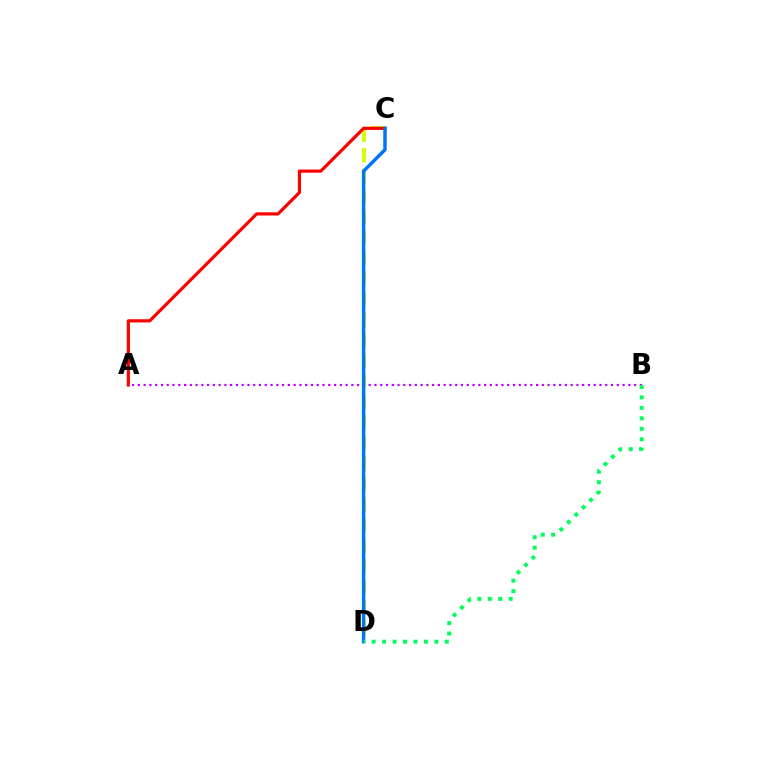{('C', 'D'): [{'color': '#d1ff00', 'line_style': 'dashed', 'thickness': 2.79}, {'color': '#0074ff', 'line_style': 'solid', 'thickness': 2.5}], ('A', 'C'): [{'color': '#ff0000', 'line_style': 'solid', 'thickness': 2.3}], ('A', 'B'): [{'color': '#b900ff', 'line_style': 'dotted', 'thickness': 1.57}], ('B', 'D'): [{'color': '#00ff5c', 'line_style': 'dotted', 'thickness': 2.84}]}